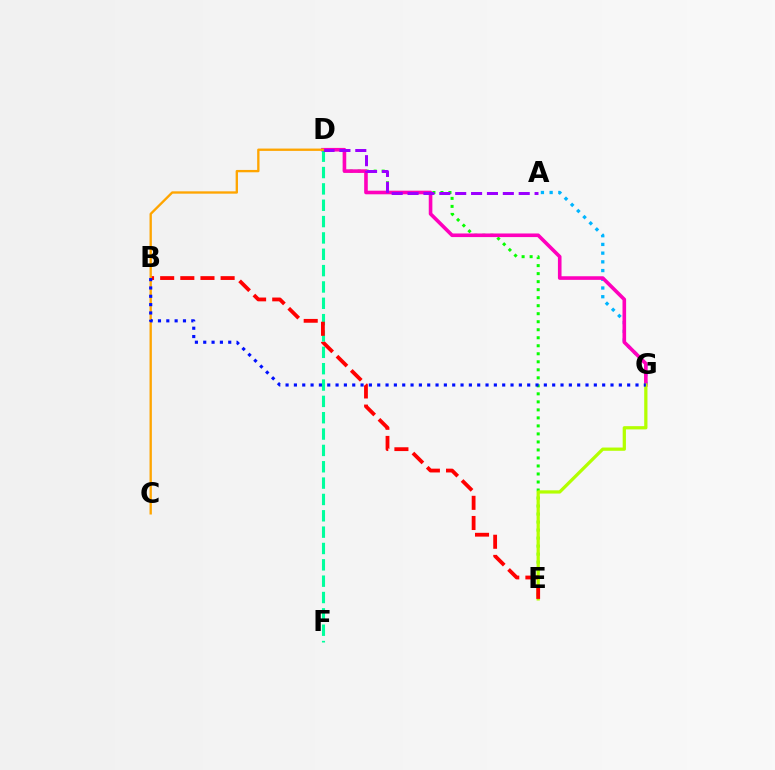{('D', 'E'): [{'color': '#08ff00', 'line_style': 'dotted', 'thickness': 2.18}], ('A', 'G'): [{'color': '#00b5ff', 'line_style': 'dotted', 'thickness': 2.37}], ('D', 'G'): [{'color': '#ff00bd', 'line_style': 'solid', 'thickness': 2.6}], ('D', 'F'): [{'color': '#00ff9d', 'line_style': 'dashed', 'thickness': 2.22}], ('A', 'D'): [{'color': '#9b00ff', 'line_style': 'dashed', 'thickness': 2.16}], ('E', 'G'): [{'color': '#b3ff00', 'line_style': 'solid', 'thickness': 2.34}], ('B', 'E'): [{'color': '#ff0000', 'line_style': 'dashed', 'thickness': 2.74}], ('C', 'D'): [{'color': '#ffa500', 'line_style': 'solid', 'thickness': 1.68}], ('B', 'G'): [{'color': '#0010ff', 'line_style': 'dotted', 'thickness': 2.26}]}